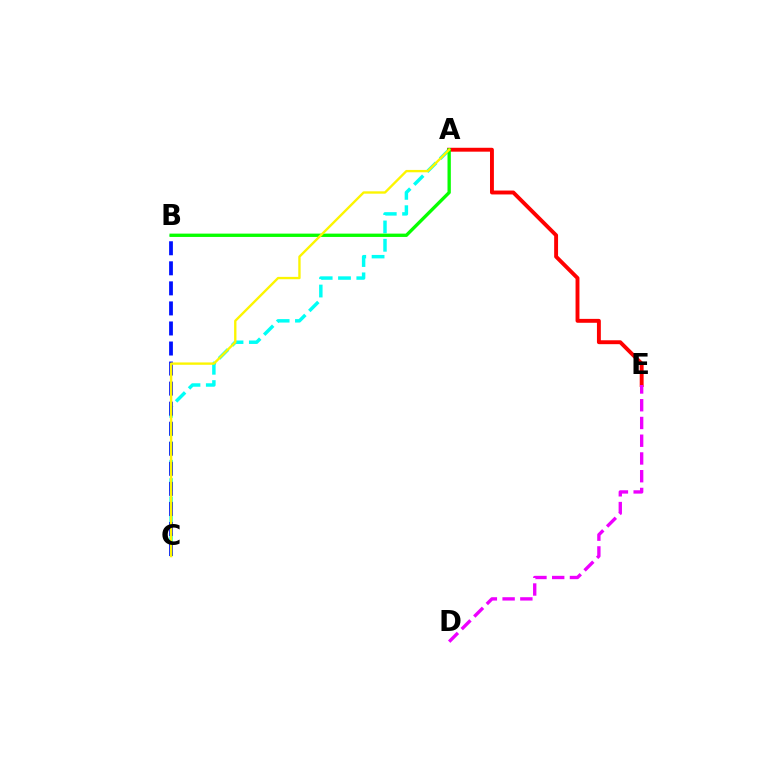{('A', 'C'): [{'color': '#00fff6', 'line_style': 'dashed', 'thickness': 2.49}, {'color': '#fcf500', 'line_style': 'solid', 'thickness': 1.69}], ('B', 'C'): [{'color': '#0010ff', 'line_style': 'dashed', 'thickness': 2.72}], ('A', 'E'): [{'color': '#ff0000', 'line_style': 'solid', 'thickness': 2.81}], ('A', 'B'): [{'color': '#08ff00', 'line_style': 'solid', 'thickness': 2.4}], ('D', 'E'): [{'color': '#ee00ff', 'line_style': 'dashed', 'thickness': 2.41}]}